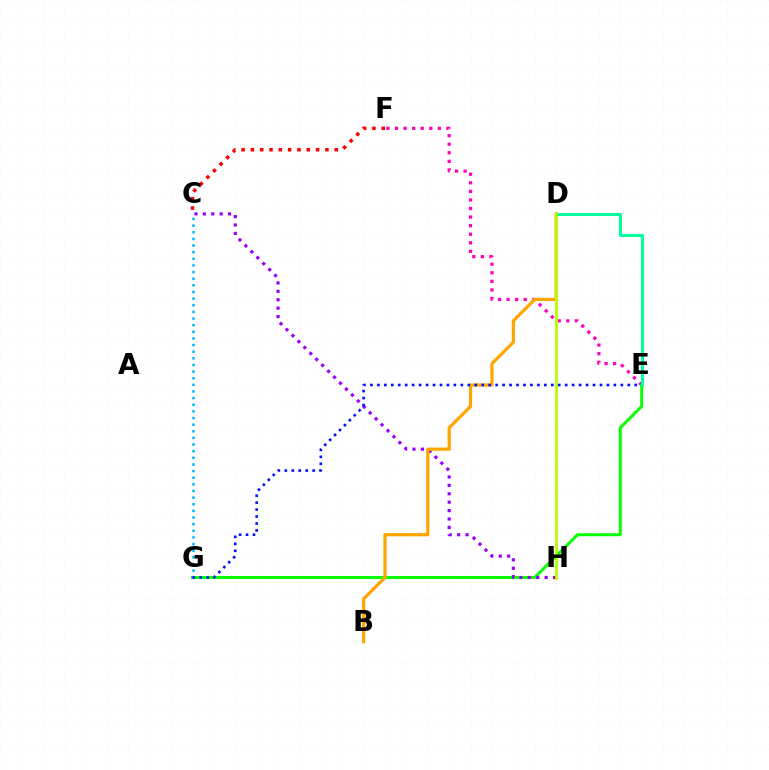{('E', 'F'): [{'color': '#ff00bd', 'line_style': 'dotted', 'thickness': 2.33}], ('E', 'G'): [{'color': '#08ff00', 'line_style': 'solid', 'thickness': 2.14}, {'color': '#0010ff', 'line_style': 'dotted', 'thickness': 1.89}], ('C', 'H'): [{'color': '#9b00ff', 'line_style': 'dotted', 'thickness': 2.28}], ('C', 'G'): [{'color': '#00b5ff', 'line_style': 'dotted', 'thickness': 1.8}], ('B', 'D'): [{'color': '#ffa500', 'line_style': 'solid', 'thickness': 2.31}], ('C', 'F'): [{'color': '#ff0000', 'line_style': 'dotted', 'thickness': 2.53}], ('D', 'E'): [{'color': '#00ff9d', 'line_style': 'solid', 'thickness': 2.15}], ('D', 'H'): [{'color': '#b3ff00', 'line_style': 'solid', 'thickness': 2.0}]}